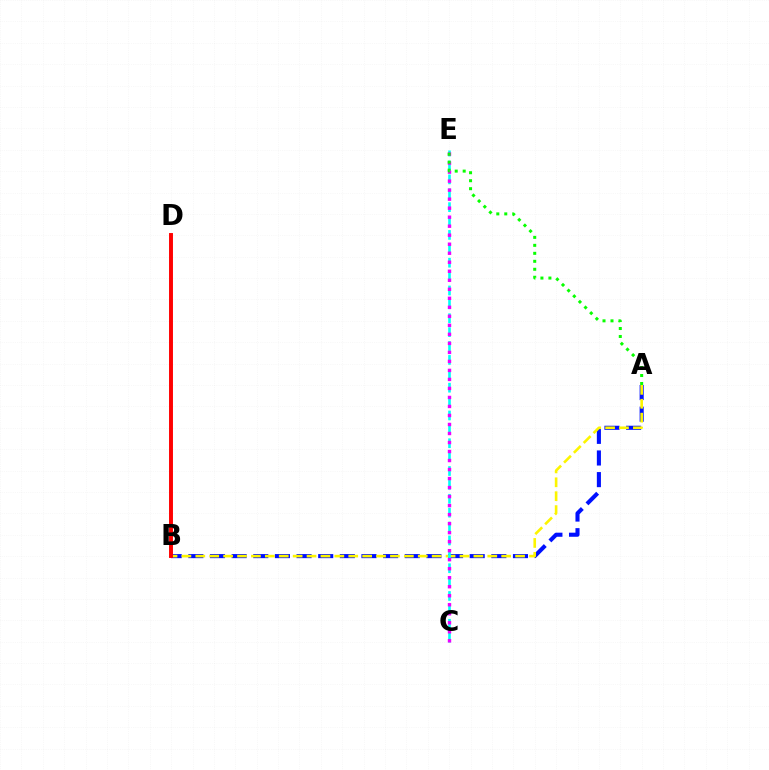{('A', 'B'): [{'color': '#0010ff', 'line_style': 'dashed', 'thickness': 2.94}, {'color': '#fcf500', 'line_style': 'dashed', 'thickness': 1.89}], ('C', 'E'): [{'color': '#00fff6', 'line_style': 'dashed', 'thickness': 1.89}, {'color': '#ee00ff', 'line_style': 'dotted', 'thickness': 2.45}], ('B', 'D'): [{'color': '#ff0000', 'line_style': 'solid', 'thickness': 2.82}], ('A', 'E'): [{'color': '#08ff00', 'line_style': 'dotted', 'thickness': 2.17}]}